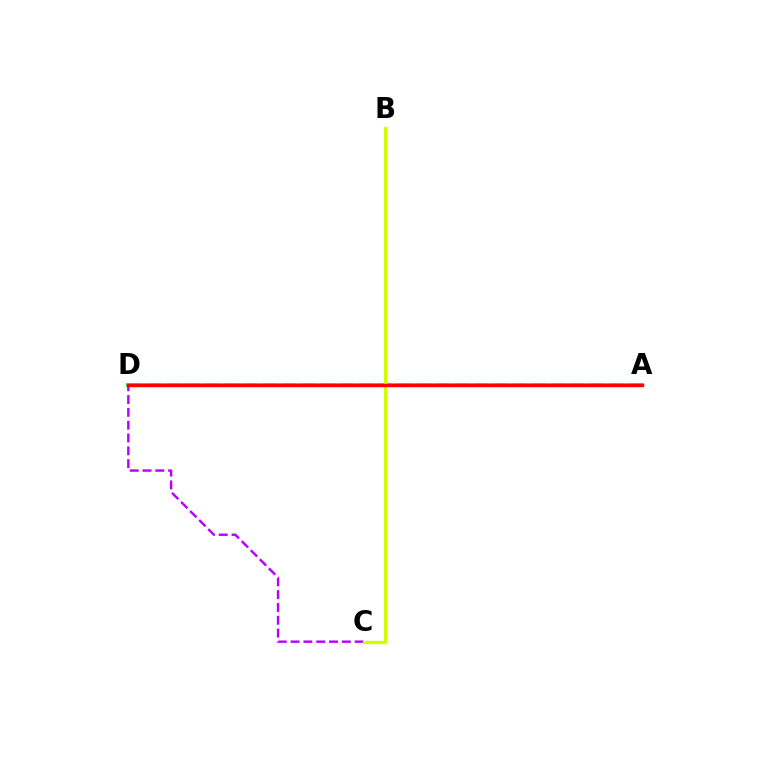{('A', 'D'): [{'color': '#0074ff', 'line_style': 'dashed', 'thickness': 2.61}, {'color': '#00ff5c', 'line_style': 'solid', 'thickness': 2.72}, {'color': '#ff0000', 'line_style': 'solid', 'thickness': 2.43}], ('C', 'D'): [{'color': '#b900ff', 'line_style': 'dashed', 'thickness': 1.74}], ('B', 'C'): [{'color': '#d1ff00', 'line_style': 'solid', 'thickness': 2.43}]}